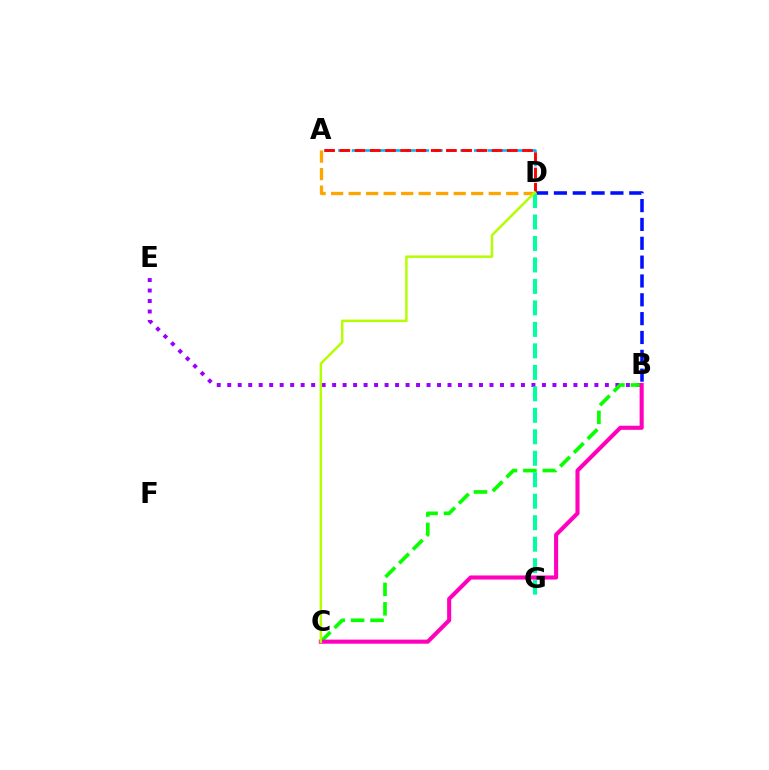{('A', 'D'): [{'color': '#00b5ff', 'line_style': 'dashed', 'thickness': 1.84}, {'color': '#ffa500', 'line_style': 'dashed', 'thickness': 2.38}, {'color': '#ff0000', 'line_style': 'dashed', 'thickness': 2.07}], ('B', 'D'): [{'color': '#0010ff', 'line_style': 'dashed', 'thickness': 2.56}], ('B', 'E'): [{'color': '#9b00ff', 'line_style': 'dotted', 'thickness': 2.85}], ('B', 'C'): [{'color': '#08ff00', 'line_style': 'dashed', 'thickness': 2.64}, {'color': '#ff00bd', 'line_style': 'solid', 'thickness': 2.95}], ('D', 'G'): [{'color': '#00ff9d', 'line_style': 'dashed', 'thickness': 2.92}], ('C', 'D'): [{'color': '#b3ff00', 'line_style': 'solid', 'thickness': 1.78}]}